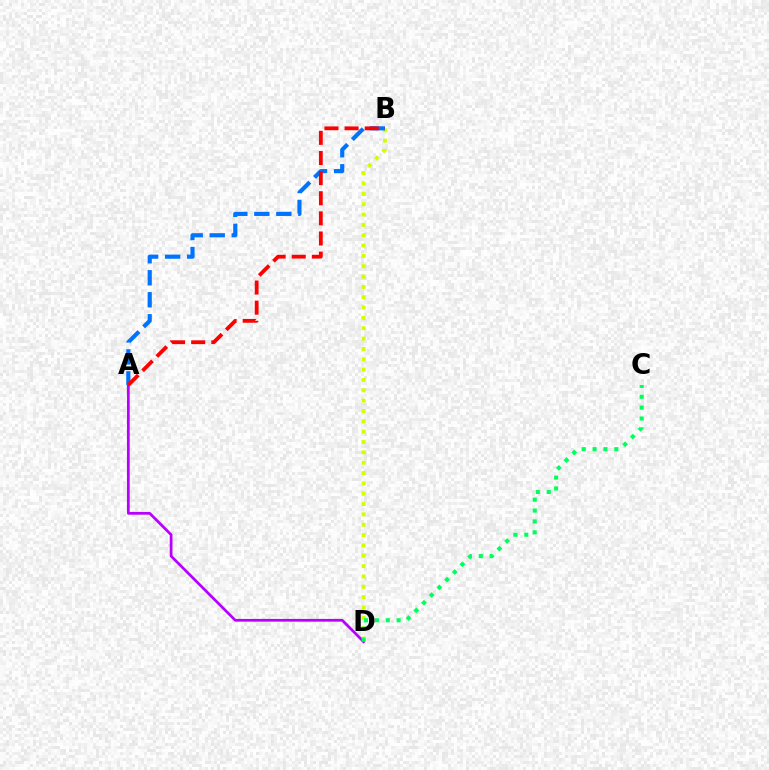{('B', 'D'): [{'color': '#d1ff00', 'line_style': 'dotted', 'thickness': 2.81}], ('A', 'D'): [{'color': '#b900ff', 'line_style': 'solid', 'thickness': 1.97}], ('A', 'B'): [{'color': '#0074ff', 'line_style': 'dashed', 'thickness': 2.99}, {'color': '#ff0000', 'line_style': 'dashed', 'thickness': 2.73}], ('C', 'D'): [{'color': '#00ff5c', 'line_style': 'dotted', 'thickness': 2.95}]}